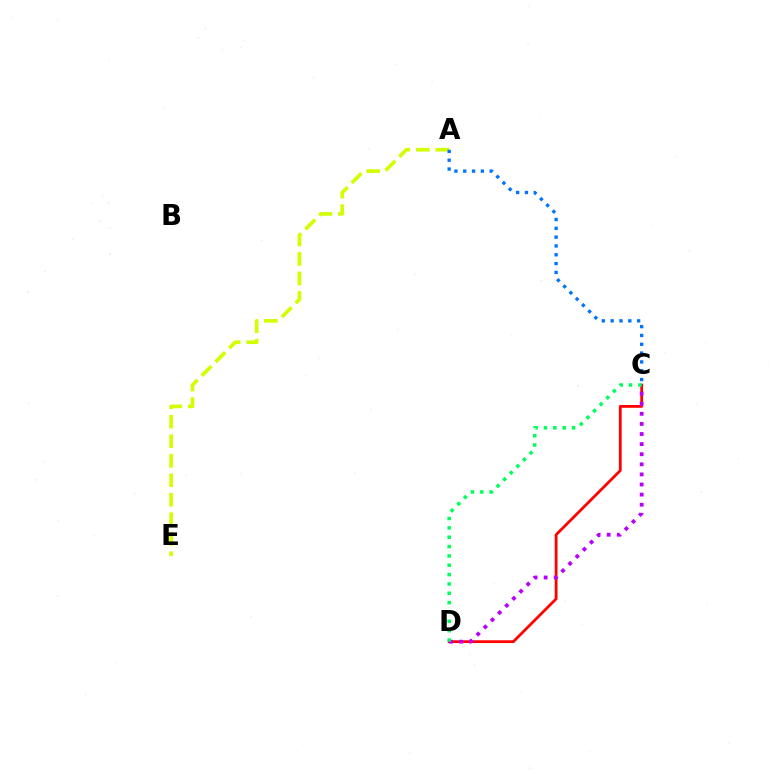{('C', 'D'): [{'color': '#ff0000', 'line_style': 'solid', 'thickness': 2.0}, {'color': '#b900ff', 'line_style': 'dotted', 'thickness': 2.74}, {'color': '#00ff5c', 'line_style': 'dotted', 'thickness': 2.54}], ('A', 'E'): [{'color': '#d1ff00', 'line_style': 'dashed', 'thickness': 2.65}], ('A', 'C'): [{'color': '#0074ff', 'line_style': 'dotted', 'thickness': 2.4}]}